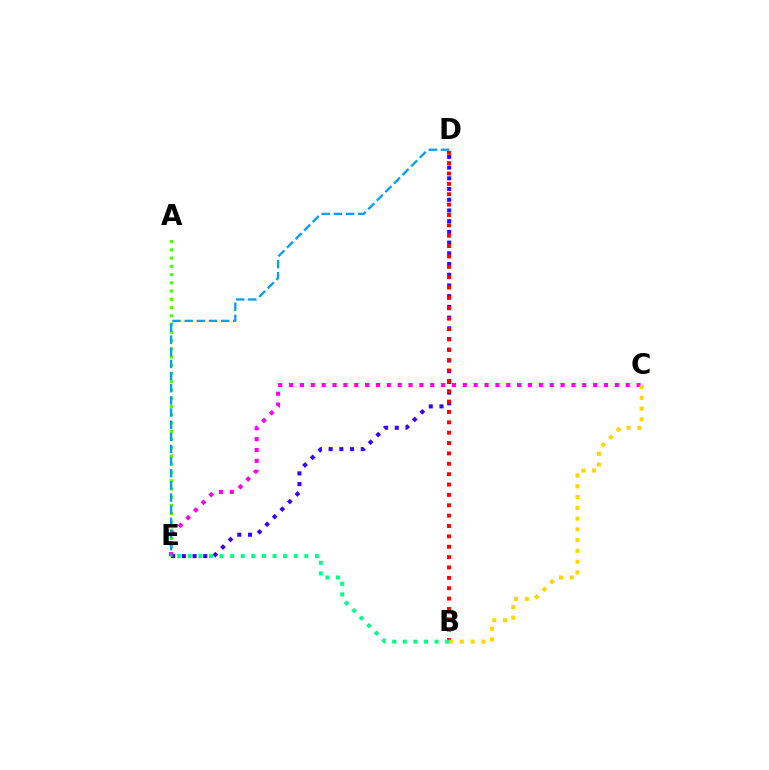{('D', 'E'): [{'color': '#3700ff', 'line_style': 'dotted', 'thickness': 2.91}, {'color': '#009eff', 'line_style': 'dashed', 'thickness': 1.65}], ('B', 'D'): [{'color': '#ff0000', 'line_style': 'dotted', 'thickness': 2.82}], ('A', 'E'): [{'color': '#4fff00', 'line_style': 'dotted', 'thickness': 2.24}], ('B', 'E'): [{'color': '#00ff86', 'line_style': 'dotted', 'thickness': 2.88}], ('C', 'E'): [{'color': '#ff00ed', 'line_style': 'dotted', 'thickness': 2.95}], ('B', 'C'): [{'color': '#ffd500', 'line_style': 'dotted', 'thickness': 2.93}]}